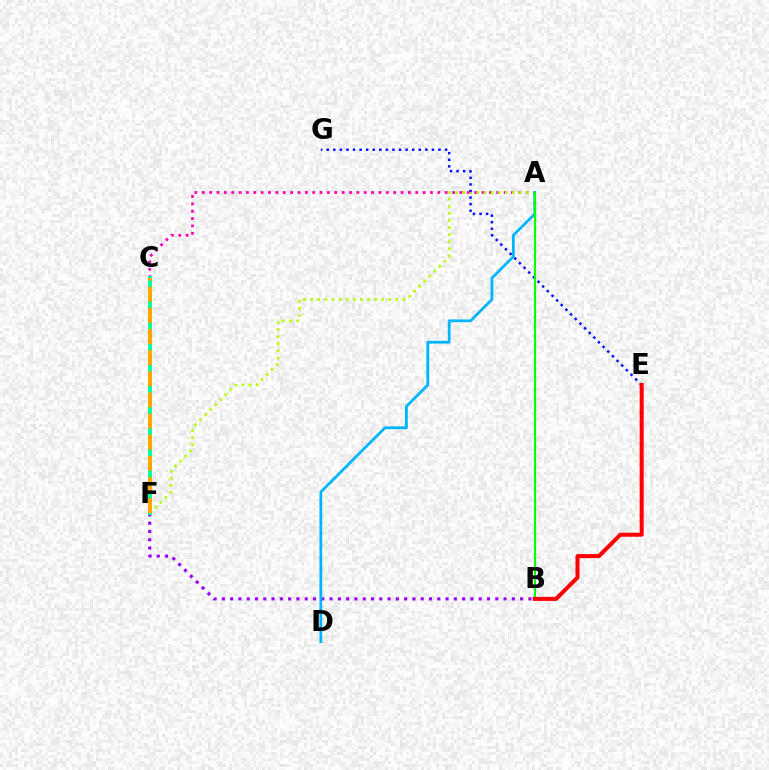{('A', 'C'): [{'color': '#ff00bd', 'line_style': 'dotted', 'thickness': 2.0}], ('A', 'F'): [{'color': '#b3ff00', 'line_style': 'dotted', 'thickness': 1.93}], ('B', 'F'): [{'color': '#9b00ff', 'line_style': 'dotted', 'thickness': 2.25}], ('E', 'G'): [{'color': '#0010ff', 'line_style': 'dotted', 'thickness': 1.79}], ('A', 'D'): [{'color': '#00b5ff', 'line_style': 'solid', 'thickness': 1.99}], ('A', 'B'): [{'color': '#08ff00', 'line_style': 'solid', 'thickness': 1.53}], ('C', 'F'): [{'color': '#00ff9d', 'line_style': 'solid', 'thickness': 2.8}, {'color': '#ffa500', 'line_style': 'dashed', 'thickness': 2.87}], ('B', 'E'): [{'color': '#ff0000', 'line_style': 'solid', 'thickness': 2.9}]}